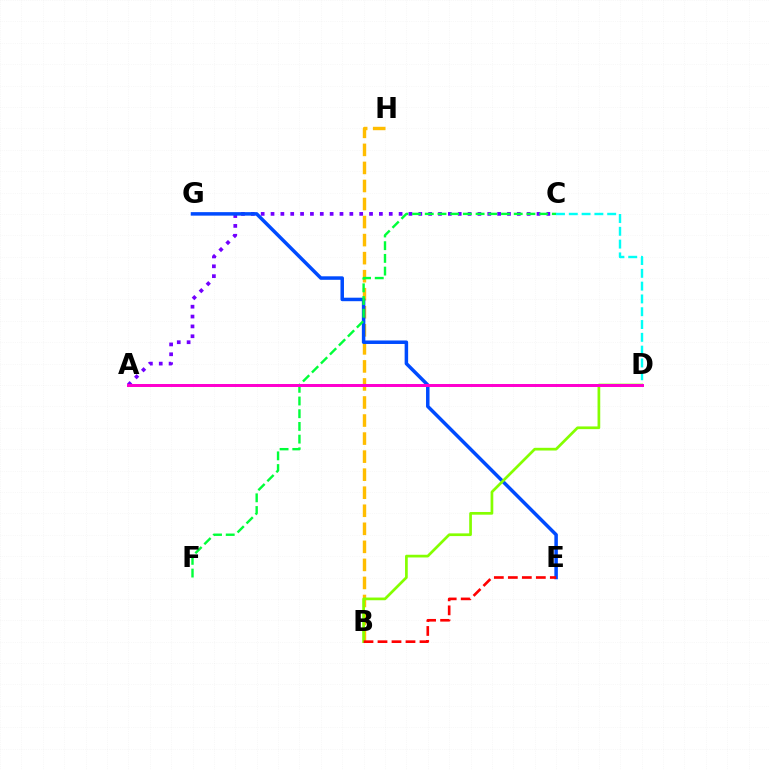{('A', 'C'): [{'color': '#7200ff', 'line_style': 'dotted', 'thickness': 2.68}], ('B', 'H'): [{'color': '#ffbd00', 'line_style': 'dashed', 'thickness': 2.45}], ('E', 'G'): [{'color': '#004bff', 'line_style': 'solid', 'thickness': 2.52}], ('C', 'F'): [{'color': '#00ff39', 'line_style': 'dashed', 'thickness': 1.73}], ('B', 'D'): [{'color': '#84ff00', 'line_style': 'solid', 'thickness': 1.95}], ('C', 'D'): [{'color': '#00fff6', 'line_style': 'dashed', 'thickness': 1.74}], ('B', 'E'): [{'color': '#ff0000', 'line_style': 'dashed', 'thickness': 1.9}], ('A', 'D'): [{'color': '#ff00cf', 'line_style': 'solid', 'thickness': 2.15}]}